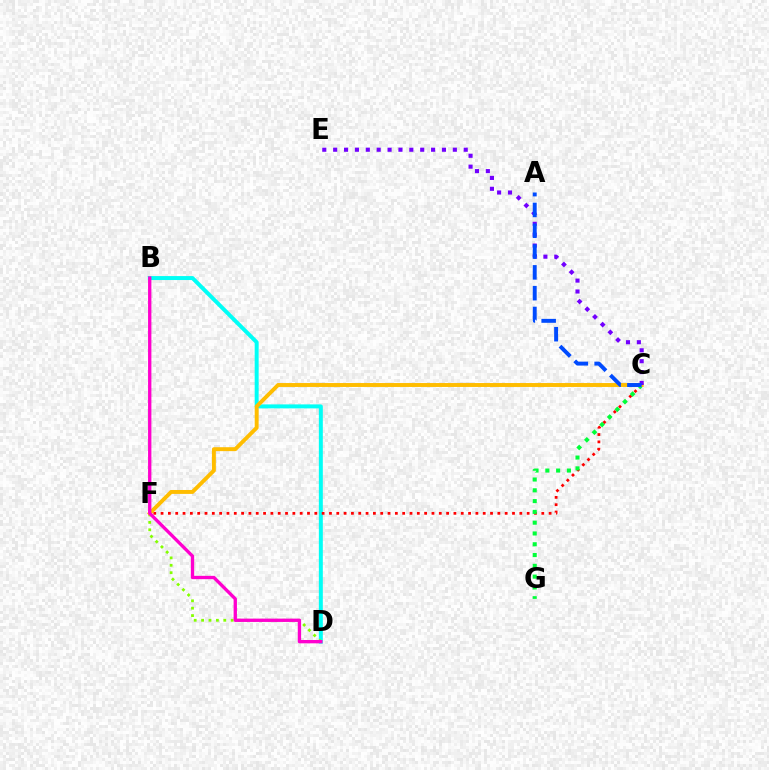{('B', 'D'): [{'color': '#00fff6', 'line_style': 'solid', 'thickness': 2.86}, {'color': '#ff00cf', 'line_style': 'solid', 'thickness': 2.4}], ('C', 'F'): [{'color': '#ff0000', 'line_style': 'dotted', 'thickness': 1.99}, {'color': '#ffbd00', 'line_style': 'solid', 'thickness': 2.82}], ('D', 'F'): [{'color': '#84ff00', 'line_style': 'dotted', 'thickness': 2.01}], ('C', 'G'): [{'color': '#00ff39', 'line_style': 'dotted', 'thickness': 2.93}], ('C', 'E'): [{'color': '#7200ff', 'line_style': 'dotted', 'thickness': 2.96}], ('A', 'C'): [{'color': '#004bff', 'line_style': 'dashed', 'thickness': 2.83}]}